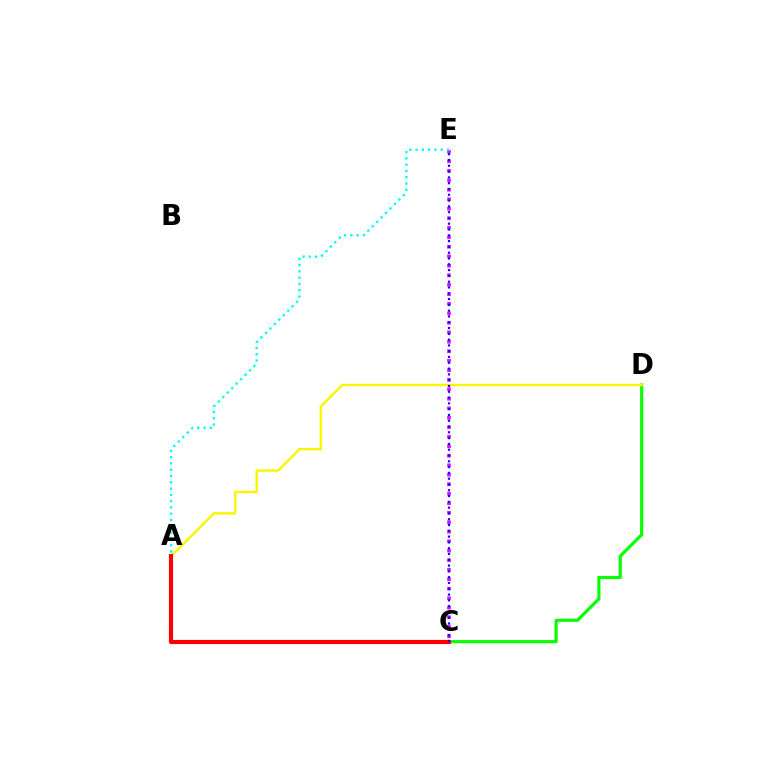{('C', 'D'): [{'color': '#08ff00', 'line_style': 'solid', 'thickness': 2.26}], ('A', 'D'): [{'color': '#fcf500', 'line_style': 'solid', 'thickness': 1.73}], ('C', 'E'): [{'color': '#ee00ff', 'line_style': 'dotted', 'thickness': 2.58}, {'color': '#0010ff', 'line_style': 'dotted', 'thickness': 1.57}], ('A', 'C'): [{'color': '#ff0000', 'line_style': 'solid', 'thickness': 2.97}], ('A', 'E'): [{'color': '#00fff6', 'line_style': 'dotted', 'thickness': 1.71}]}